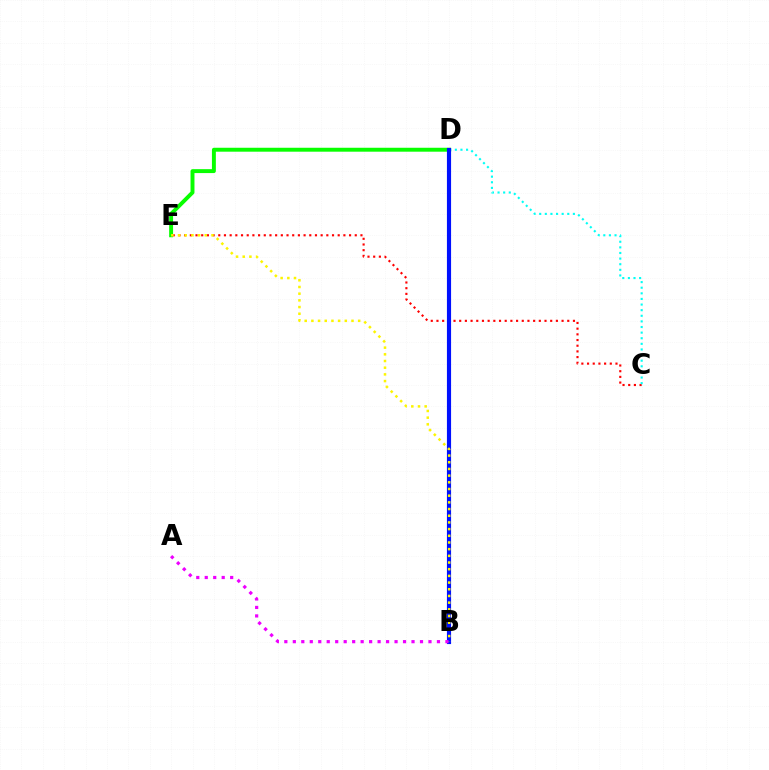{('C', 'E'): [{'color': '#ff0000', 'line_style': 'dotted', 'thickness': 1.55}], ('D', 'E'): [{'color': '#08ff00', 'line_style': 'solid', 'thickness': 2.83}], ('C', 'D'): [{'color': '#00fff6', 'line_style': 'dotted', 'thickness': 1.52}], ('B', 'D'): [{'color': '#0010ff', 'line_style': 'solid', 'thickness': 2.99}], ('A', 'B'): [{'color': '#ee00ff', 'line_style': 'dotted', 'thickness': 2.3}], ('B', 'E'): [{'color': '#fcf500', 'line_style': 'dotted', 'thickness': 1.82}]}